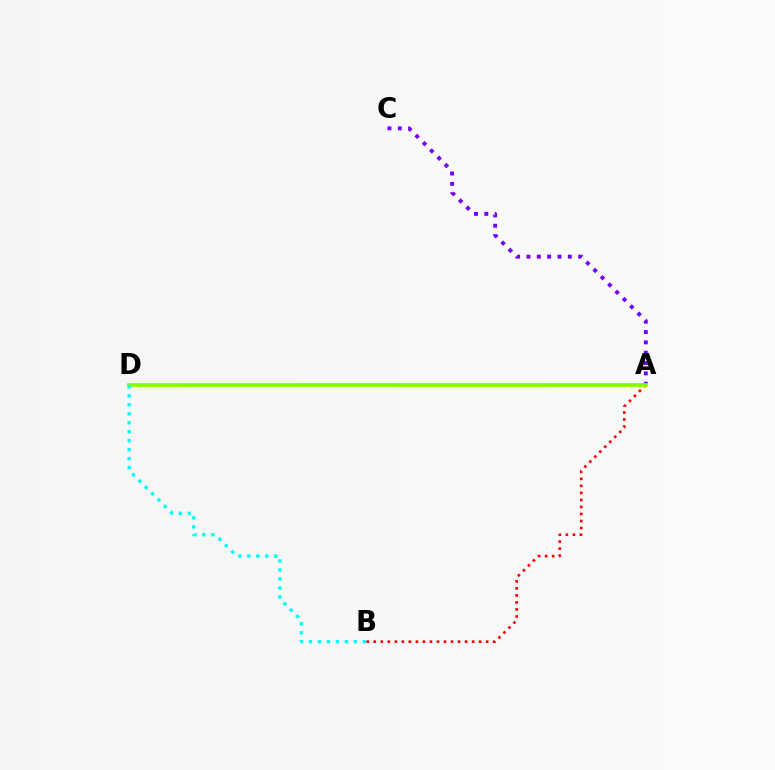{('A', 'C'): [{'color': '#7200ff', 'line_style': 'dotted', 'thickness': 2.81}], ('A', 'B'): [{'color': '#ff0000', 'line_style': 'dotted', 'thickness': 1.91}], ('A', 'D'): [{'color': '#84ff00', 'line_style': 'solid', 'thickness': 2.7}], ('B', 'D'): [{'color': '#00fff6', 'line_style': 'dotted', 'thickness': 2.44}]}